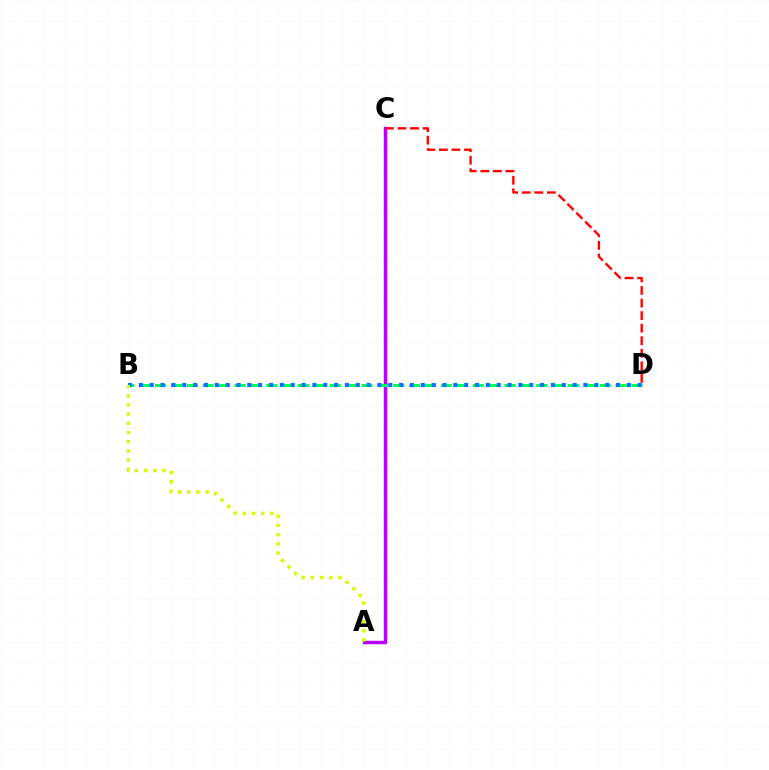{('A', 'C'): [{'color': '#b900ff', 'line_style': 'solid', 'thickness': 2.5}], ('B', 'D'): [{'color': '#00ff5c', 'line_style': 'dashed', 'thickness': 2.16}, {'color': '#0074ff', 'line_style': 'dotted', 'thickness': 2.95}], ('C', 'D'): [{'color': '#ff0000', 'line_style': 'dashed', 'thickness': 1.71}], ('A', 'B'): [{'color': '#d1ff00', 'line_style': 'dotted', 'thickness': 2.5}]}